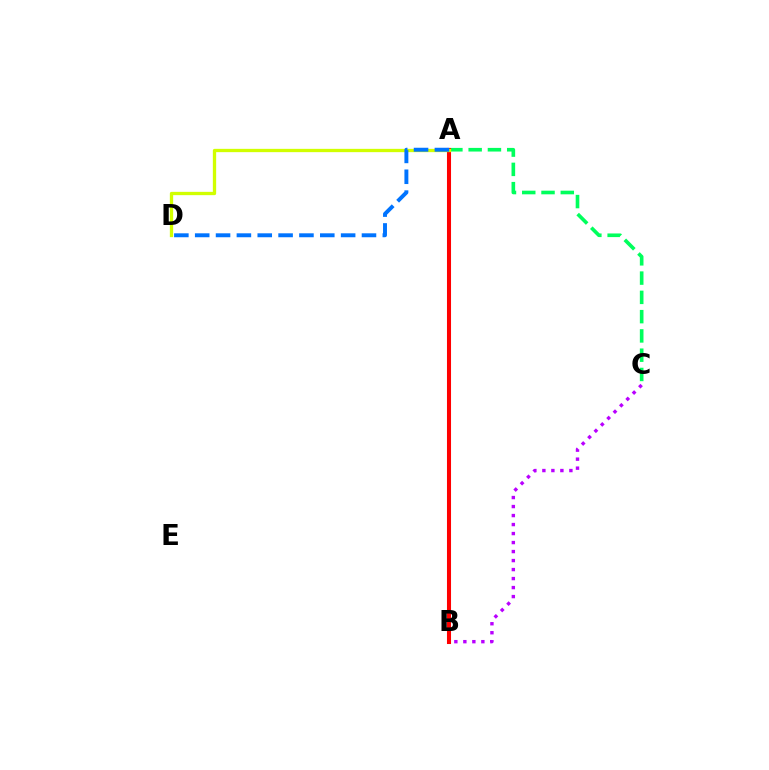{('B', 'C'): [{'color': '#b900ff', 'line_style': 'dotted', 'thickness': 2.45}], ('A', 'C'): [{'color': '#00ff5c', 'line_style': 'dashed', 'thickness': 2.62}], ('A', 'B'): [{'color': '#ff0000', 'line_style': 'solid', 'thickness': 2.92}], ('A', 'D'): [{'color': '#d1ff00', 'line_style': 'solid', 'thickness': 2.38}, {'color': '#0074ff', 'line_style': 'dashed', 'thickness': 2.83}]}